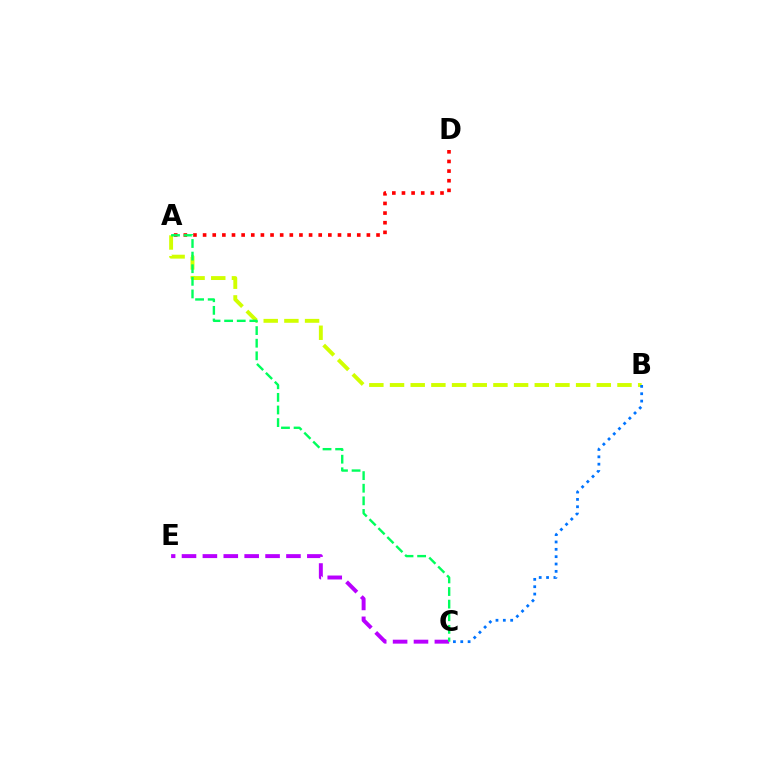{('A', 'B'): [{'color': '#d1ff00', 'line_style': 'dashed', 'thickness': 2.81}], ('A', 'D'): [{'color': '#ff0000', 'line_style': 'dotted', 'thickness': 2.62}], ('C', 'E'): [{'color': '#b900ff', 'line_style': 'dashed', 'thickness': 2.84}], ('B', 'C'): [{'color': '#0074ff', 'line_style': 'dotted', 'thickness': 2.0}], ('A', 'C'): [{'color': '#00ff5c', 'line_style': 'dashed', 'thickness': 1.71}]}